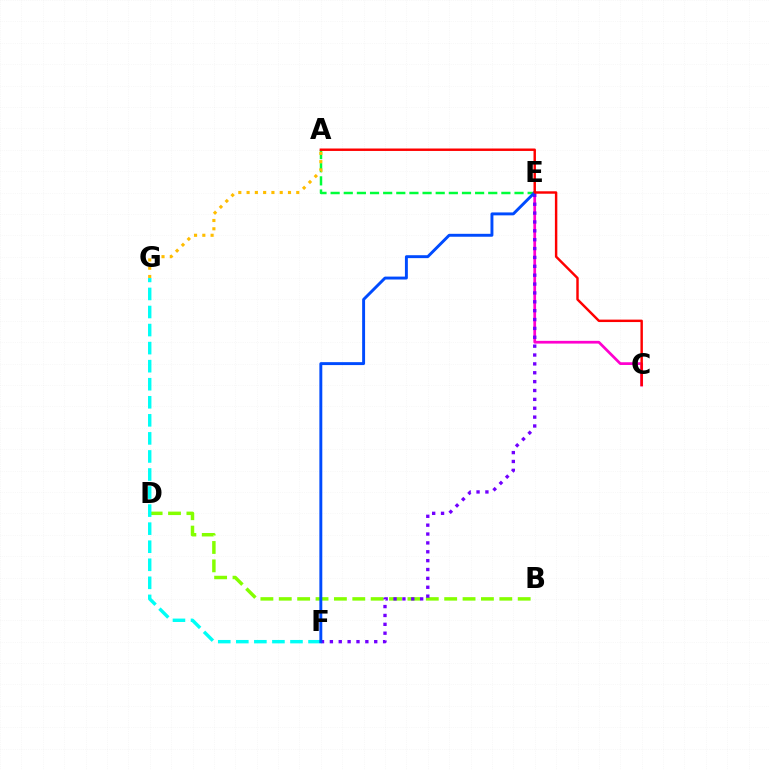{('A', 'E'): [{'color': '#00ff39', 'line_style': 'dashed', 'thickness': 1.78}], ('A', 'G'): [{'color': '#ffbd00', 'line_style': 'dotted', 'thickness': 2.25}], ('B', 'D'): [{'color': '#84ff00', 'line_style': 'dashed', 'thickness': 2.5}], ('F', 'G'): [{'color': '#00fff6', 'line_style': 'dashed', 'thickness': 2.45}], ('C', 'E'): [{'color': '#ff00cf', 'line_style': 'solid', 'thickness': 1.97}], ('E', 'F'): [{'color': '#7200ff', 'line_style': 'dotted', 'thickness': 2.41}, {'color': '#004bff', 'line_style': 'solid', 'thickness': 2.1}], ('A', 'C'): [{'color': '#ff0000', 'line_style': 'solid', 'thickness': 1.76}]}